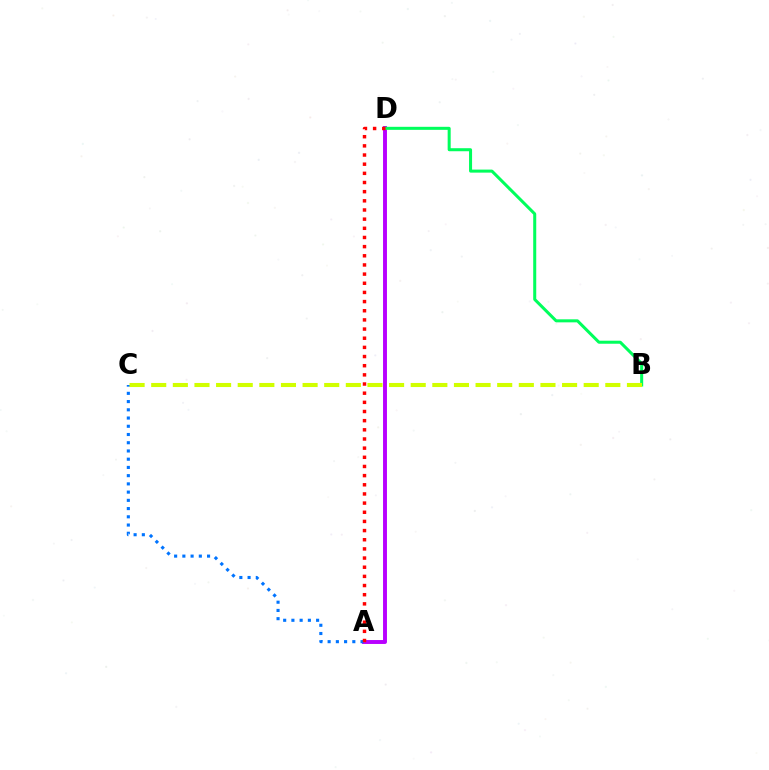{('A', 'D'): [{'color': '#b900ff', 'line_style': 'solid', 'thickness': 2.82}, {'color': '#ff0000', 'line_style': 'dotted', 'thickness': 2.49}], ('B', 'D'): [{'color': '#00ff5c', 'line_style': 'solid', 'thickness': 2.18}], ('A', 'C'): [{'color': '#0074ff', 'line_style': 'dotted', 'thickness': 2.24}], ('B', 'C'): [{'color': '#d1ff00', 'line_style': 'dashed', 'thickness': 2.94}]}